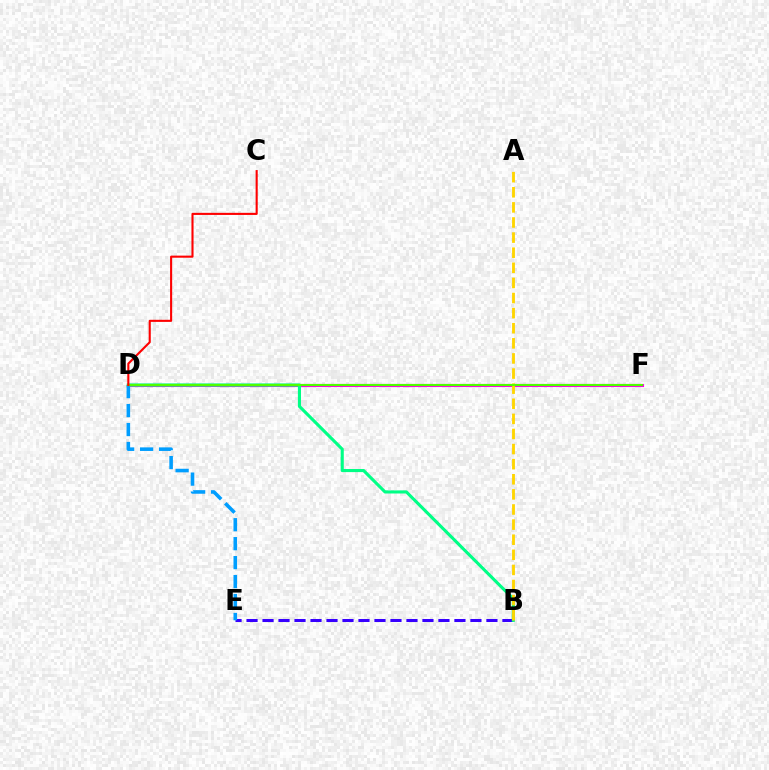{('D', 'F'): [{'color': '#ff00ed', 'line_style': 'solid', 'thickness': 2.23}, {'color': '#4fff00', 'line_style': 'solid', 'thickness': 1.54}], ('B', 'E'): [{'color': '#3700ff', 'line_style': 'dashed', 'thickness': 2.17}], ('B', 'D'): [{'color': '#00ff86', 'line_style': 'solid', 'thickness': 2.23}], ('A', 'B'): [{'color': '#ffd500', 'line_style': 'dashed', 'thickness': 2.05}], ('D', 'E'): [{'color': '#009eff', 'line_style': 'dashed', 'thickness': 2.58}], ('C', 'D'): [{'color': '#ff0000', 'line_style': 'solid', 'thickness': 1.51}]}